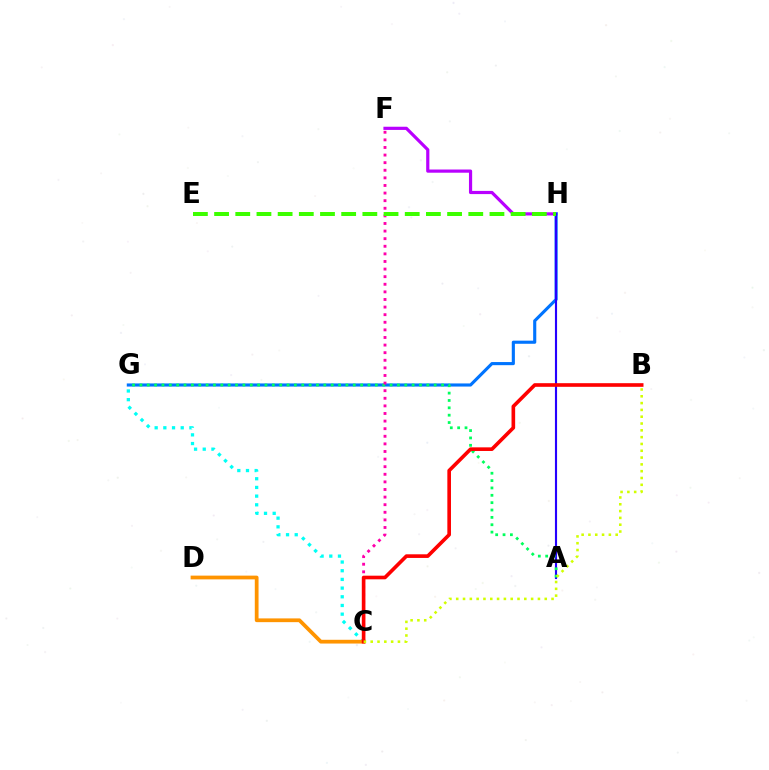{('C', 'G'): [{'color': '#00fff6', 'line_style': 'dotted', 'thickness': 2.36}], ('F', 'H'): [{'color': '#b900ff', 'line_style': 'solid', 'thickness': 2.3}], ('G', 'H'): [{'color': '#0074ff', 'line_style': 'solid', 'thickness': 2.25}], ('A', 'H'): [{'color': '#2500ff', 'line_style': 'solid', 'thickness': 1.54}], ('C', 'D'): [{'color': '#ff9400', 'line_style': 'solid', 'thickness': 2.7}], ('A', 'G'): [{'color': '#00ff5c', 'line_style': 'dotted', 'thickness': 2.0}], ('C', 'F'): [{'color': '#ff00ac', 'line_style': 'dotted', 'thickness': 2.07}], ('B', 'C'): [{'color': '#ff0000', 'line_style': 'solid', 'thickness': 2.62}, {'color': '#d1ff00', 'line_style': 'dotted', 'thickness': 1.85}], ('E', 'H'): [{'color': '#3dff00', 'line_style': 'dashed', 'thickness': 2.88}]}